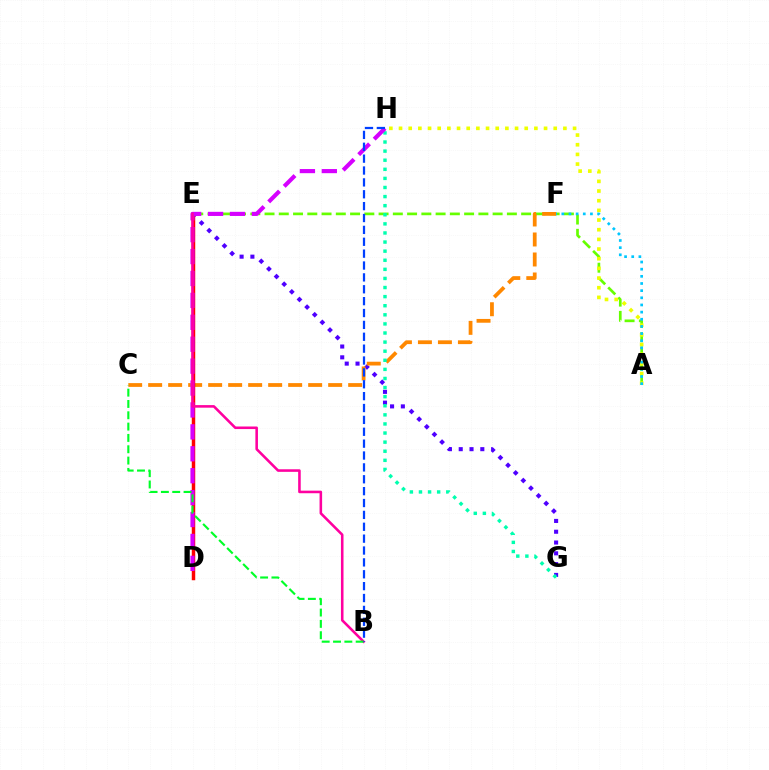{('A', 'E'): [{'color': '#66ff00', 'line_style': 'dashed', 'thickness': 1.94}], ('E', 'G'): [{'color': '#4f00ff', 'line_style': 'dotted', 'thickness': 2.93}], ('C', 'F'): [{'color': '#ff8800', 'line_style': 'dashed', 'thickness': 2.72}], ('D', 'E'): [{'color': '#ff0000', 'line_style': 'solid', 'thickness': 2.49}], ('G', 'H'): [{'color': '#00ffaf', 'line_style': 'dotted', 'thickness': 2.47}], ('D', 'H'): [{'color': '#d600ff', 'line_style': 'dashed', 'thickness': 2.98}], ('B', 'E'): [{'color': '#ff00a0', 'line_style': 'solid', 'thickness': 1.85}], ('A', 'H'): [{'color': '#eeff00', 'line_style': 'dotted', 'thickness': 2.63}], ('A', 'F'): [{'color': '#00c7ff', 'line_style': 'dotted', 'thickness': 1.94}], ('B', 'C'): [{'color': '#00ff27', 'line_style': 'dashed', 'thickness': 1.54}], ('B', 'H'): [{'color': '#003fff', 'line_style': 'dashed', 'thickness': 1.61}]}